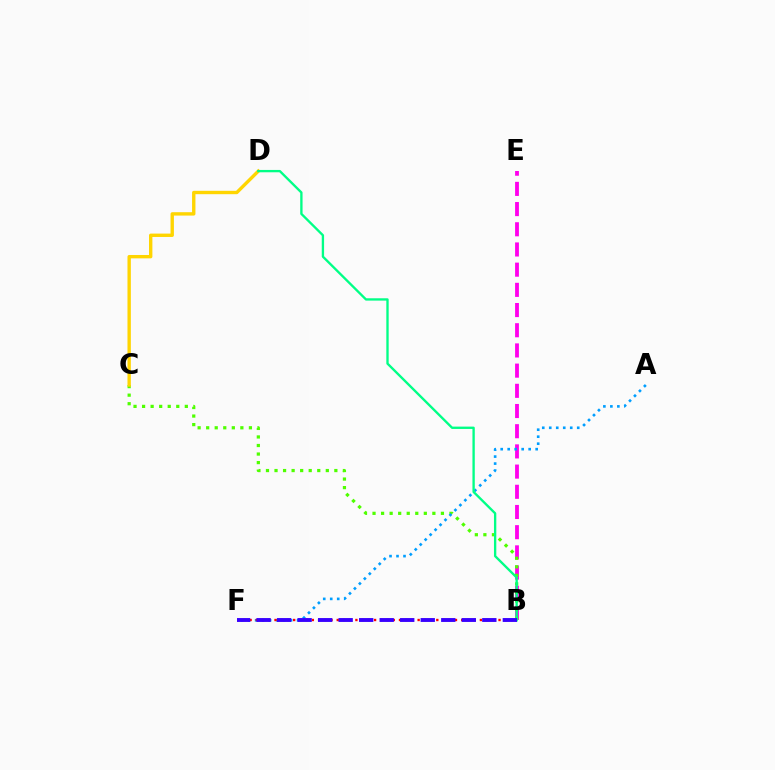{('B', 'E'): [{'color': '#ff00ed', 'line_style': 'dashed', 'thickness': 2.74}], ('B', 'C'): [{'color': '#4fff00', 'line_style': 'dotted', 'thickness': 2.32}], ('A', 'F'): [{'color': '#009eff', 'line_style': 'dotted', 'thickness': 1.9}], ('C', 'D'): [{'color': '#ffd500', 'line_style': 'solid', 'thickness': 2.43}], ('B', 'D'): [{'color': '#00ff86', 'line_style': 'solid', 'thickness': 1.69}], ('B', 'F'): [{'color': '#ff0000', 'line_style': 'dotted', 'thickness': 1.69}, {'color': '#3700ff', 'line_style': 'dashed', 'thickness': 2.79}]}